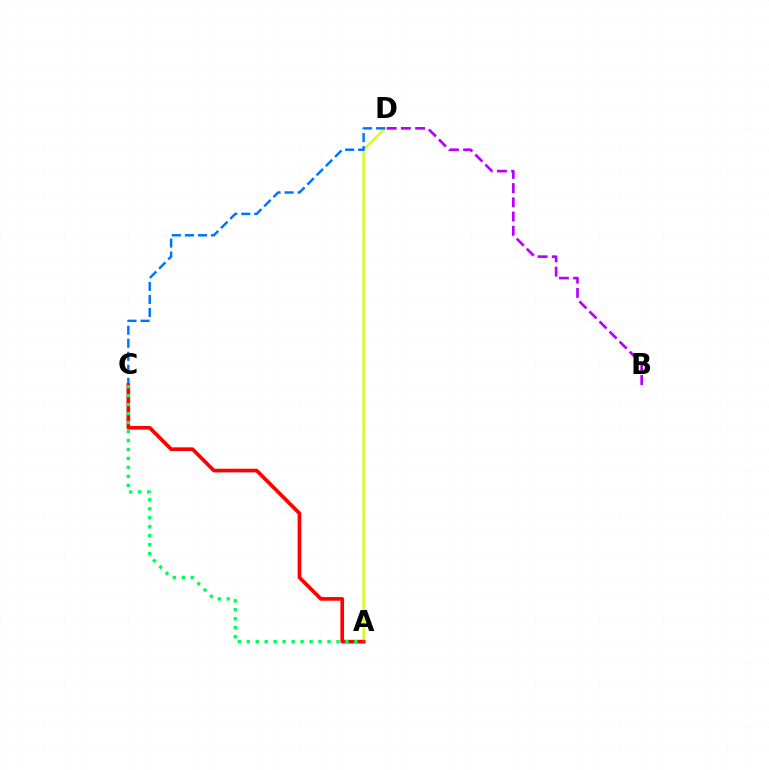{('A', 'D'): [{'color': '#d1ff00', 'line_style': 'solid', 'thickness': 1.66}], ('C', 'D'): [{'color': '#0074ff', 'line_style': 'dashed', 'thickness': 1.77}], ('B', 'D'): [{'color': '#b900ff', 'line_style': 'dashed', 'thickness': 1.93}], ('A', 'C'): [{'color': '#ff0000', 'line_style': 'solid', 'thickness': 2.63}, {'color': '#00ff5c', 'line_style': 'dotted', 'thickness': 2.44}]}